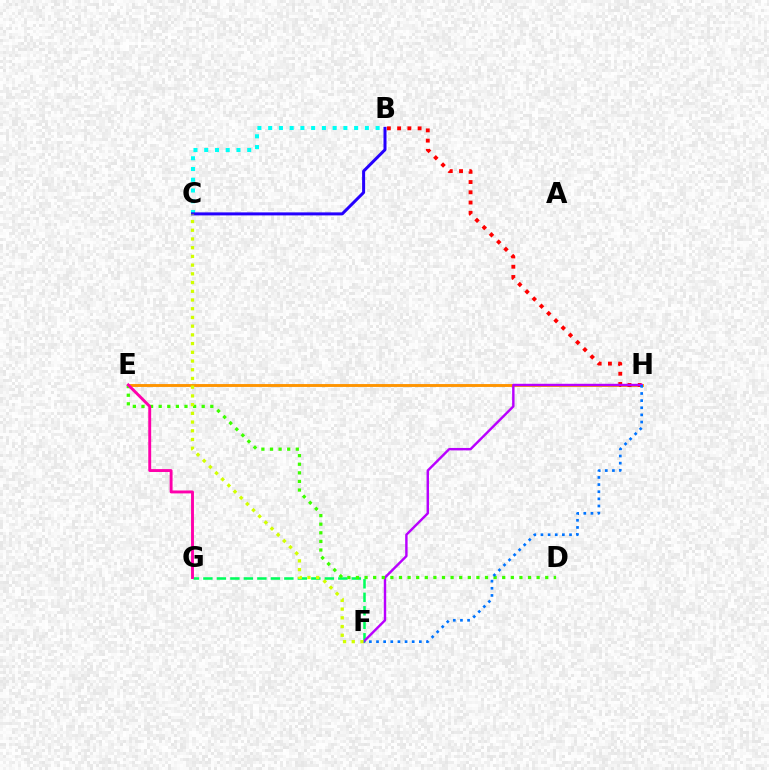{('E', 'H'): [{'color': '#ff9400', 'line_style': 'solid', 'thickness': 2.08}], ('F', 'G'): [{'color': '#00ff5c', 'line_style': 'dashed', 'thickness': 1.83}], ('B', 'H'): [{'color': '#ff0000', 'line_style': 'dotted', 'thickness': 2.78}], ('F', 'H'): [{'color': '#b900ff', 'line_style': 'solid', 'thickness': 1.74}, {'color': '#0074ff', 'line_style': 'dotted', 'thickness': 1.94}], ('D', 'E'): [{'color': '#3dff00', 'line_style': 'dotted', 'thickness': 2.34}], ('B', 'C'): [{'color': '#00fff6', 'line_style': 'dotted', 'thickness': 2.92}, {'color': '#2500ff', 'line_style': 'solid', 'thickness': 2.17}], ('C', 'F'): [{'color': '#d1ff00', 'line_style': 'dotted', 'thickness': 2.37}], ('E', 'G'): [{'color': '#ff00ac', 'line_style': 'solid', 'thickness': 2.09}]}